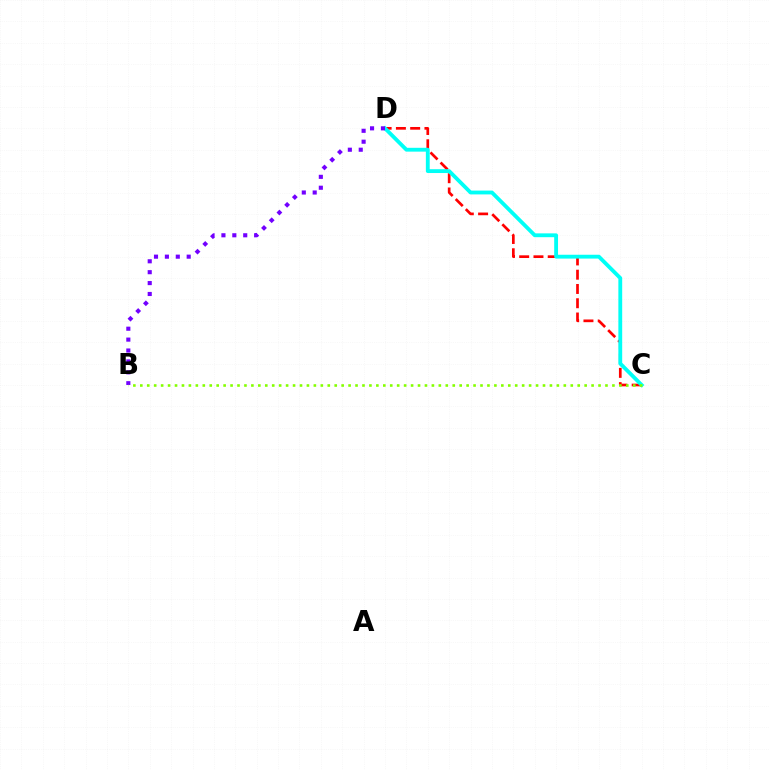{('C', 'D'): [{'color': '#ff0000', 'line_style': 'dashed', 'thickness': 1.94}, {'color': '#00fff6', 'line_style': 'solid', 'thickness': 2.76}], ('B', 'D'): [{'color': '#7200ff', 'line_style': 'dotted', 'thickness': 2.96}], ('B', 'C'): [{'color': '#84ff00', 'line_style': 'dotted', 'thickness': 1.89}]}